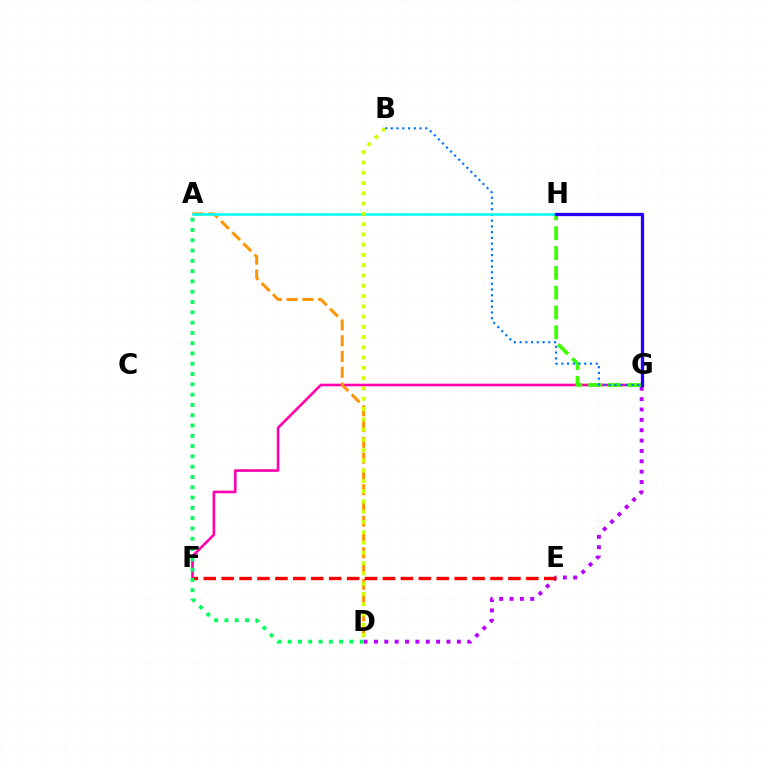{('D', 'G'): [{'color': '#b900ff', 'line_style': 'dotted', 'thickness': 2.82}], ('F', 'G'): [{'color': '#ff00ac', 'line_style': 'solid', 'thickness': 1.89}], ('G', 'H'): [{'color': '#3dff00', 'line_style': 'dashed', 'thickness': 2.69}, {'color': '#2500ff', 'line_style': 'solid', 'thickness': 2.37}], ('A', 'D'): [{'color': '#ff9400', 'line_style': 'dashed', 'thickness': 2.14}, {'color': '#00ff5c', 'line_style': 'dotted', 'thickness': 2.8}], ('B', 'G'): [{'color': '#0074ff', 'line_style': 'dotted', 'thickness': 1.56}], ('A', 'H'): [{'color': '#00fff6', 'line_style': 'solid', 'thickness': 1.87}], ('E', 'F'): [{'color': '#ff0000', 'line_style': 'dashed', 'thickness': 2.43}], ('B', 'D'): [{'color': '#d1ff00', 'line_style': 'dotted', 'thickness': 2.79}]}